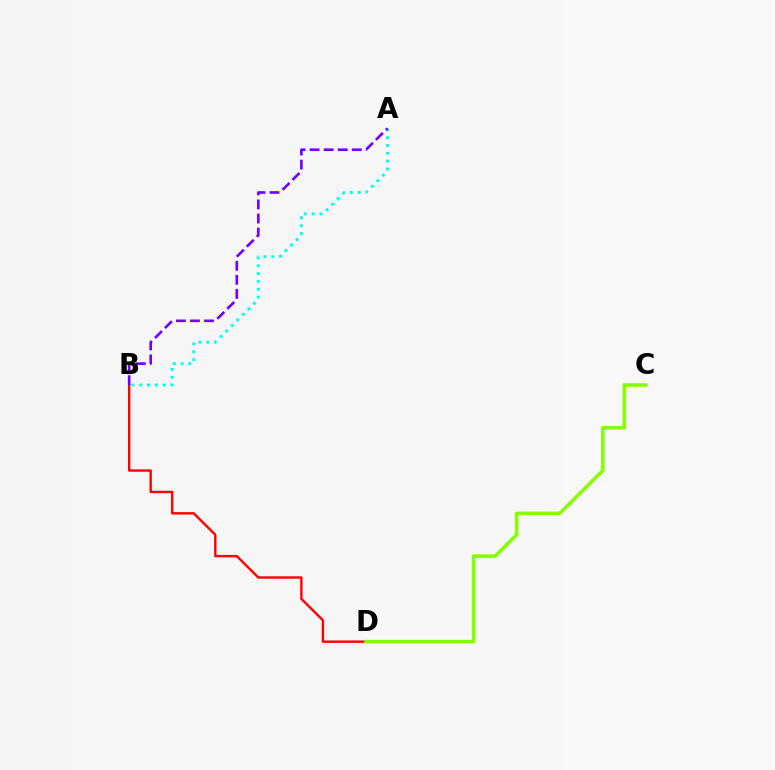{('B', 'D'): [{'color': '#ff0000', 'line_style': 'solid', 'thickness': 1.72}], ('C', 'D'): [{'color': '#84ff00', 'line_style': 'solid', 'thickness': 2.54}], ('A', 'B'): [{'color': '#00fff6', 'line_style': 'dotted', 'thickness': 2.13}, {'color': '#7200ff', 'line_style': 'dashed', 'thickness': 1.91}]}